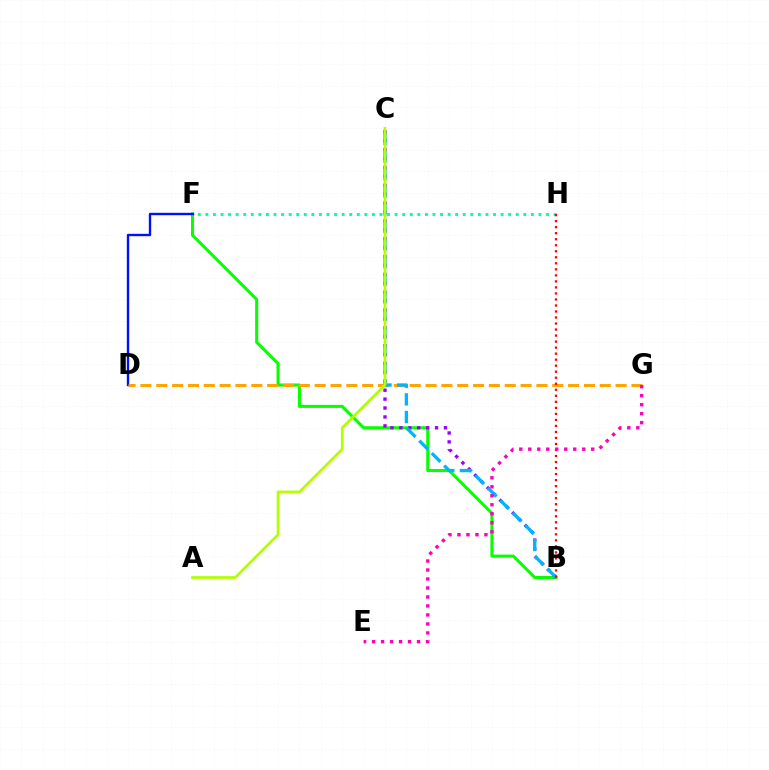{('B', 'F'): [{'color': '#08ff00', 'line_style': 'solid', 'thickness': 2.19}], ('D', 'F'): [{'color': '#0010ff', 'line_style': 'solid', 'thickness': 1.71}], ('B', 'C'): [{'color': '#9b00ff', 'line_style': 'dotted', 'thickness': 2.42}, {'color': '#00b5ff', 'line_style': 'dashed', 'thickness': 2.39}], ('F', 'H'): [{'color': '#00ff9d', 'line_style': 'dotted', 'thickness': 2.06}], ('D', 'G'): [{'color': '#ffa500', 'line_style': 'dashed', 'thickness': 2.15}], ('B', 'H'): [{'color': '#ff0000', 'line_style': 'dotted', 'thickness': 1.64}], ('A', 'C'): [{'color': '#b3ff00', 'line_style': 'solid', 'thickness': 1.97}], ('E', 'G'): [{'color': '#ff00bd', 'line_style': 'dotted', 'thickness': 2.44}]}